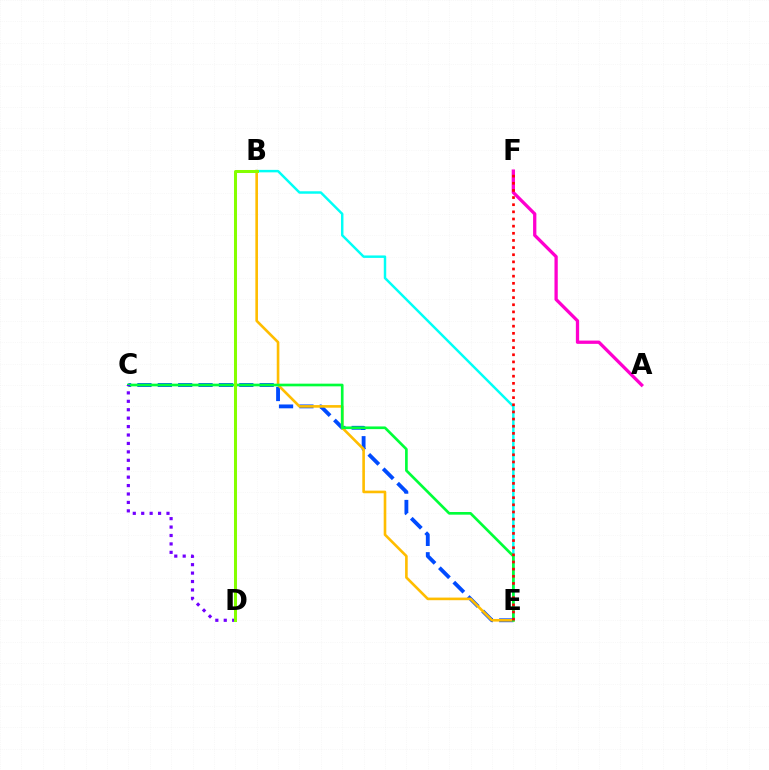{('B', 'E'): [{'color': '#00fff6', 'line_style': 'solid', 'thickness': 1.77}, {'color': '#ffbd00', 'line_style': 'solid', 'thickness': 1.89}], ('C', 'E'): [{'color': '#004bff', 'line_style': 'dashed', 'thickness': 2.77}, {'color': '#00ff39', 'line_style': 'solid', 'thickness': 1.92}], ('A', 'F'): [{'color': '#ff00cf', 'line_style': 'solid', 'thickness': 2.36}], ('C', 'D'): [{'color': '#7200ff', 'line_style': 'dotted', 'thickness': 2.29}], ('E', 'F'): [{'color': '#ff0000', 'line_style': 'dotted', 'thickness': 1.94}], ('B', 'D'): [{'color': '#84ff00', 'line_style': 'solid', 'thickness': 2.18}]}